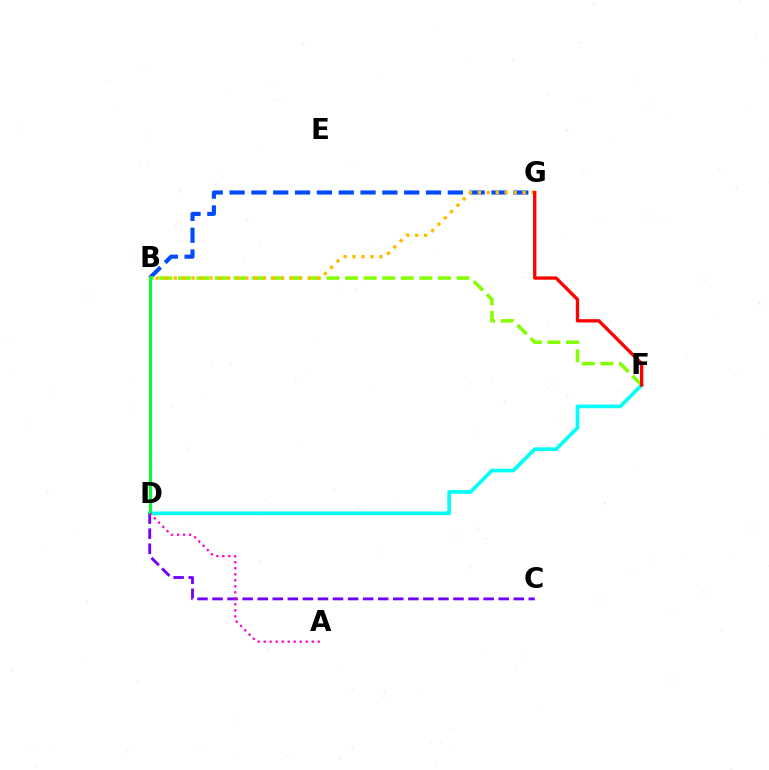{('B', 'G'): [{'color': '#004bff', 'line_style': 'dashed', 'thickness': 2.97}, {'color': '#ffbd00', 'line_style': 'dotted', 'thickness': 2.43}], ('D', 'F'): [{'color': '#00fff6', 'line_style': 'solid', 'thickness': 2.64}], ('B', 'F'): [{'color': '#84ff00', 'line_style': 'dashed', 'thickness': 2.52}], ('C', 'D'): [{'color': '#7200ff', 'line_style': 'dashed', 'thickness': 2.05}], ('B', 'D'): [{'color': '#00ff39', 'line_style': 'solid', 'thickness': 2.19}], ('A', 'D'): [{'color': '#ff00cf', 'line_style': 'dotted', 'thickness': 1.63}], ('F', 'G'): [{'color': '#ff0000', 'line_style': 'solid', 'thickness': 2.39}]}